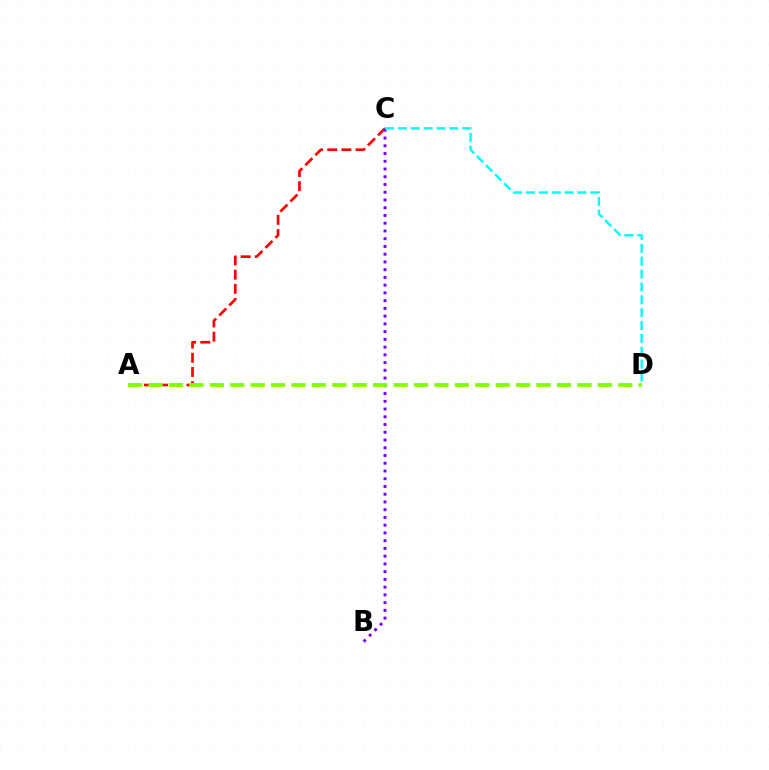{('A', 'C'): [{'color': '#ff0000', 'line_style': 'dashed', 'thickness': 1.93}], ('B', 'C'): [{'color': '#7200ff', 'line_style': 'dotted', 'thickness': 2.1}], ('A', 'D'): [{'color': '#84ff00', 'line_style': 'dashed', 'thickness': 2.77}], ('C', 'D'): [{'color': '#00fff6', 'line_style': 'dashed', 'thickness': 1.75}]}